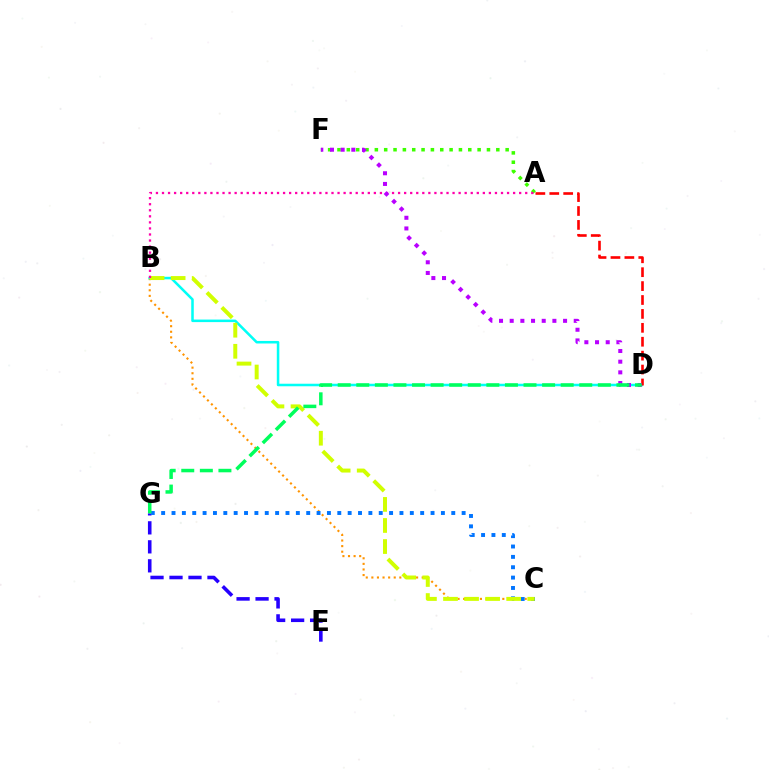{('B', 'C'): [{'color': '#ff9400', 'line_style': 'dotted', 'thickness': 1.52}, {'color': '#d1ff00', 'line_style': 'dashed', 'thickness': 2.86}], ('E', 'G'): [{'color': '#2500ff', 'line_style': 'dashed', 'thickness': 2.58}], ('B', 'D'): [{'color': '#00fff6', 'line_style': 'solid', 'thickness': 1.83}], ('C', 'G'): [{'color': '#0074ff', 'line_style': 'dotted', 'thickness': 2.82}], ('A', 'F'): [{'color': '#3dff00', 'line_style': 'dotted', 'thickness': 2.54}], ('A', 'D'): [{'color': '#ff0000', 'line_style': 'dashed', 'thickness': 1.89}], ('A', 'B'): [{'color': '#ff00ac', 'line_style': 'dotted', 'thickness': 1.64}], ('D', 'F'): [{'color': '#b900ff', 'line_style': 'dotted', 'thickness': 2.9}], ('D', 'G'): [{'color': '#00ff5c', 'line_style': 'dashed', 'thickness': 2.52}]}